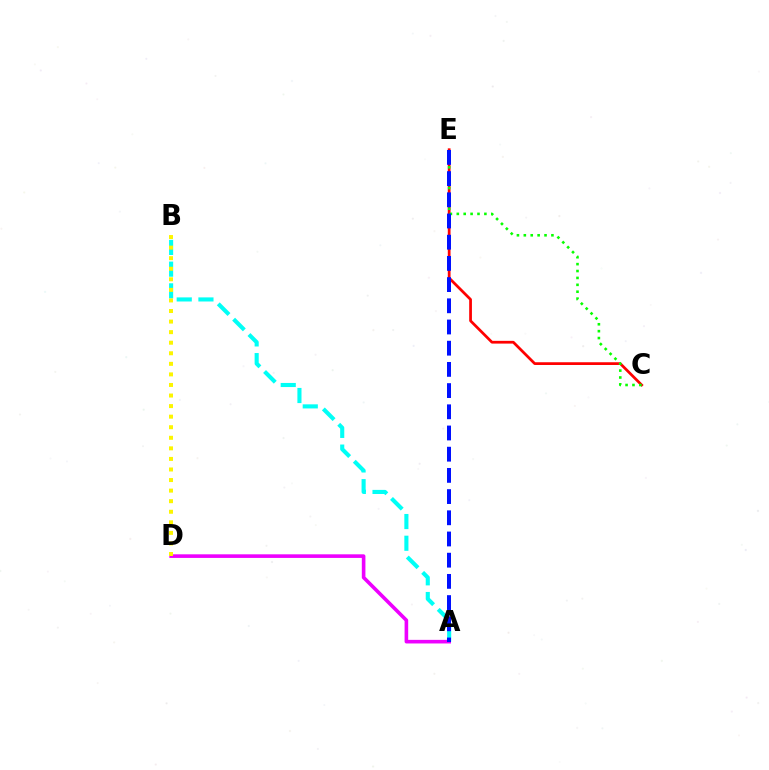{('A', 'D'): [{'color': '#ee00ff', 'line_style': 'solid', 'thickness': 2.6}], ('A', 'B'): [{'color': '#00fff6', 'line_style': 'dashed', 'thickness': 2.95}], ('B', 'D'): [{'color': '#fcf500', 'line_style': 'dotted', 'thickness': 2.87}], ('C', 'E'): [{'color': '#ff0000', 'line_style': 'solid', 'thickness': 1.97}, {'color': '#08ff00', 'line_style': 'dotted', 'thickness': 1.87}], ('A', 'E'): [{'color': '#0010ff', 'line_style': 'dashed', 'thickness': 2.88}]}